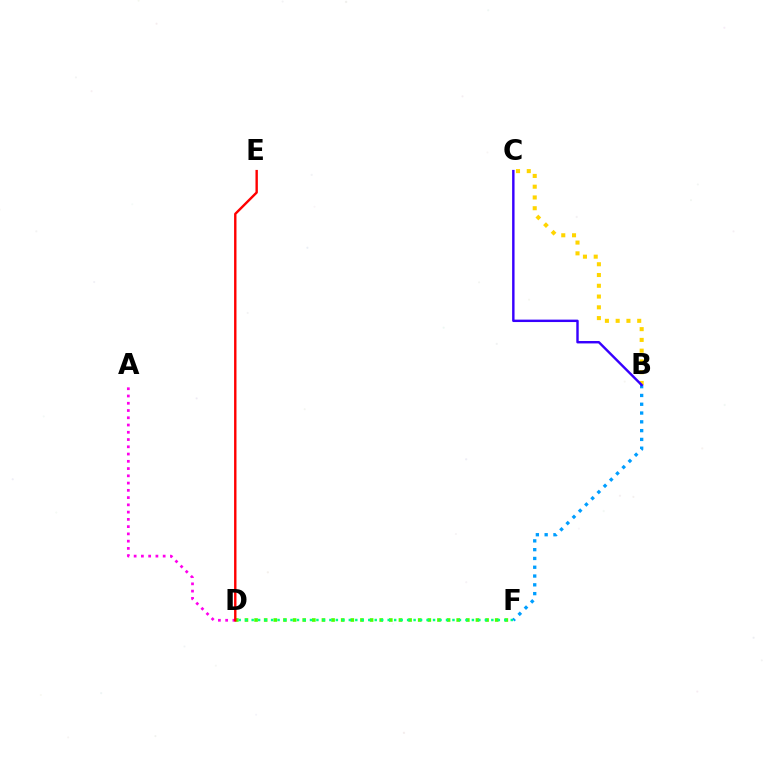{('B', 'C'): [{'color': '#ffd500', 'line_style': 'dotted', 'thickness': 2.93}, {'color': '#3700ff', 'line_style': 'solid', 'thickness': 1.74}], ('D', 'F'): [{'color': '#4fff00', 'line_style': 'dotted', 'thickness': 2.62}, {'color': '#00ff86', 'line_style': 'dotted', 'thickness': 1.76}], ('A', 'D'): [{'color': '#ff00ed', 'line_style': 'dotted', 'thickness': 1.97}], ('D', 'E'): [{'color': '#ff0000', 'line_style': 'solid', 'thickness': 1.72}], ('B', 'F'): [{'color': '#009eff', 'line_style': 'dotted', 'thickness': 2.39}]}